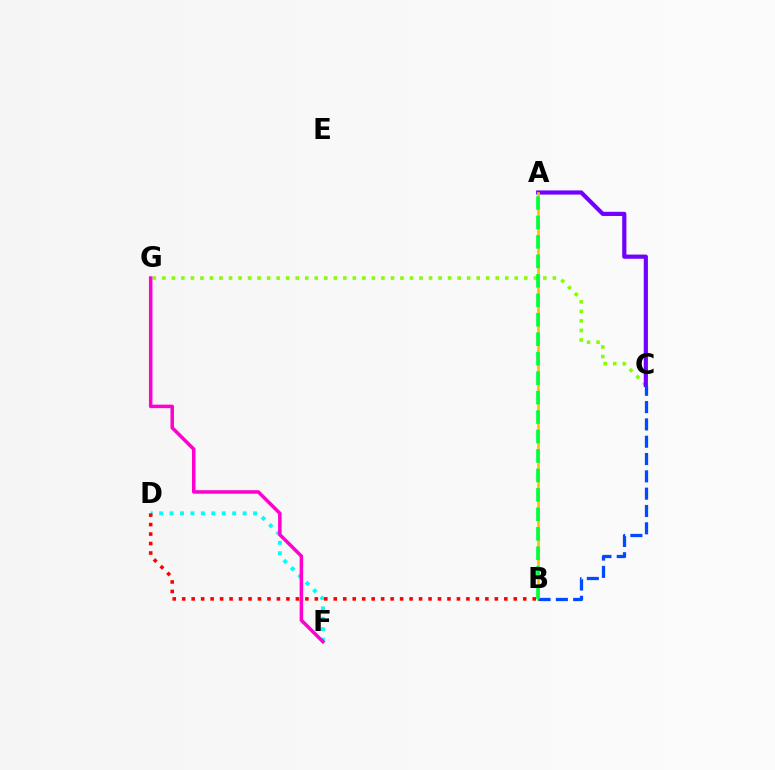{('C', 'G'): [{'color': '#84ff00', 'line_style': 'dotted', 'thickness': 2.59}], ('A', 'C'): [{'color': '#7200ff', 'line_style': 'solid', 'thickness': 3.0}], ('A', 'B'): [{'color': '#ffbd00', 'line_style': 'solid', 'thickness': 1.93}, {'color': '#00ff39', 'line_style': 'dashed', 'thickness': 2.64}], ('B', 'C'): [{'color': '#004bff', 'line_style': 'dashed', 'thickness': 2.35}], ('D', 'F'): [{'color': '#00fff6', 'line_style': 'dotted', 'thickness': 2.84}], ('B', 'D'): [{'color': '#ff0000', 'line_style': 'dotted', 'thickness': 2.57}], ('F', 'G'): [{'color': '#ff00cf', 'line_style': 'solid', 'thickness': 2.53}]}